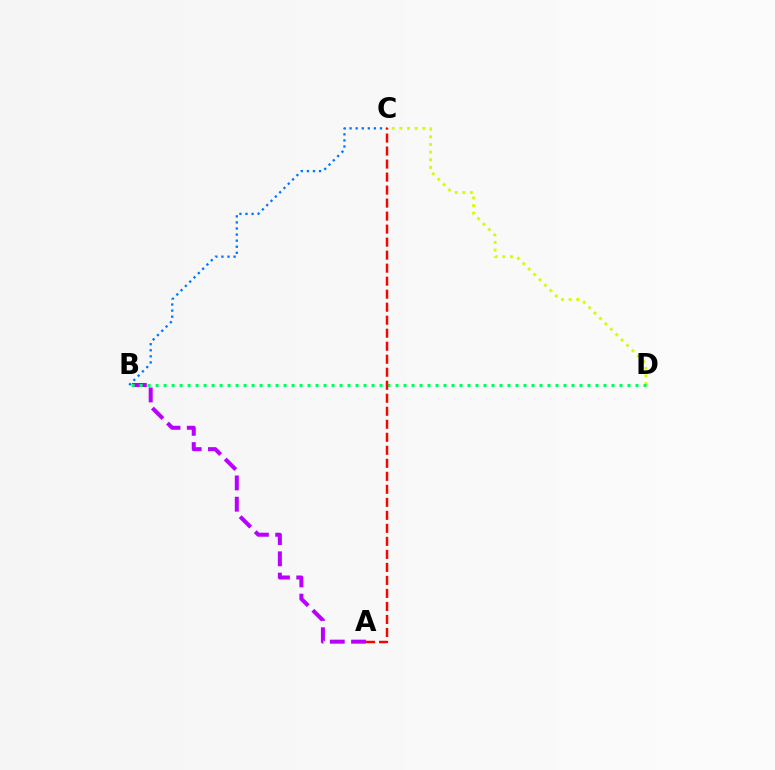{('A', 'B'): [{'color': '#b900ff', 'line_style': 'dashed', 'thickness': 2.89}], ('C', 'D'): [{'color': '#d1ff00', 'line_style': 'dotted', 'thickness': 2.07}], ('B', 'C'): [{'color': '#0074ff', 'line_style': 'dotted', 'thickness': 1.65}], ('B', 'D'): [{'color': '#00ff5c', 'line_style': 'dotted', 'thickness': 2.17}], ('A', 'C'): [{'color': '#ff0000', 'line_style': 'dashed', 'thickness': 1.77}]}